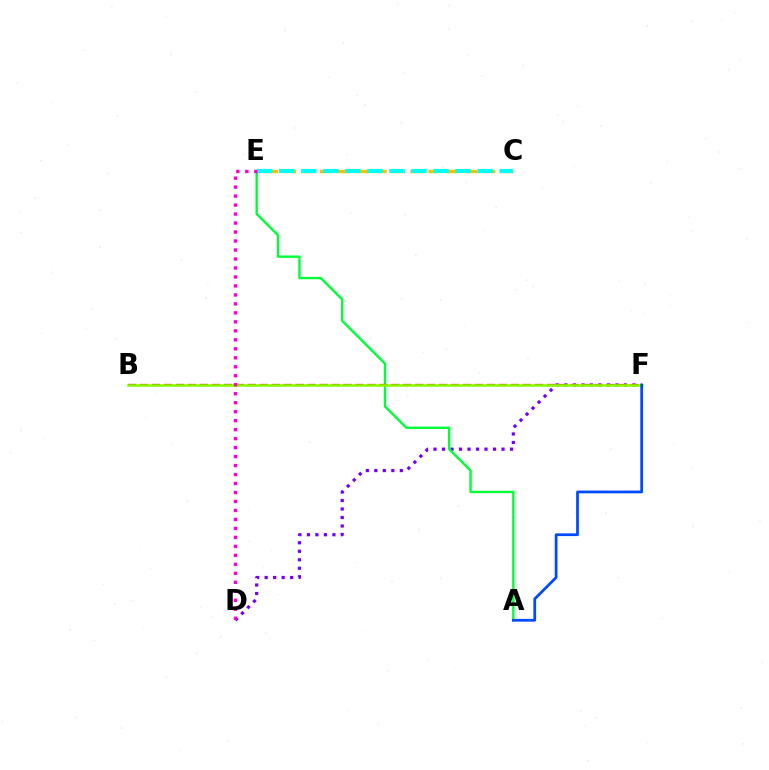{('C', 'E'): [{'color': '#ffbd00', 'line_style': 'dashed', 'thickness': 2.46}, {'color': '#00fff6', 'line_style': 'dashed', 'thickness': 3.0}], ('D', 'F'): [{'color': '#7200ff', 'line_style': 'dotted', 'thickness': 2.31}], ('A', 'E'): [{'color': '#00ff39', 'line_style': 'solid', 'thickness': 1.73}], ('B', 'F'): [{'color': '#ff0000', 'line_style': 'dashed', 'thickness': 1.62}, {'color': '#84ff00', 'line_style': 'solid', 'thickness': 1.85}], ('A', 'F'): [{'color': '#004bff', 'line_style': 'solid', 'thickness': 1.98}], ('D', 'E'): [{'color': '#ff00cf', 'line_style': 'dotted', 'thickness': 2.44}]}